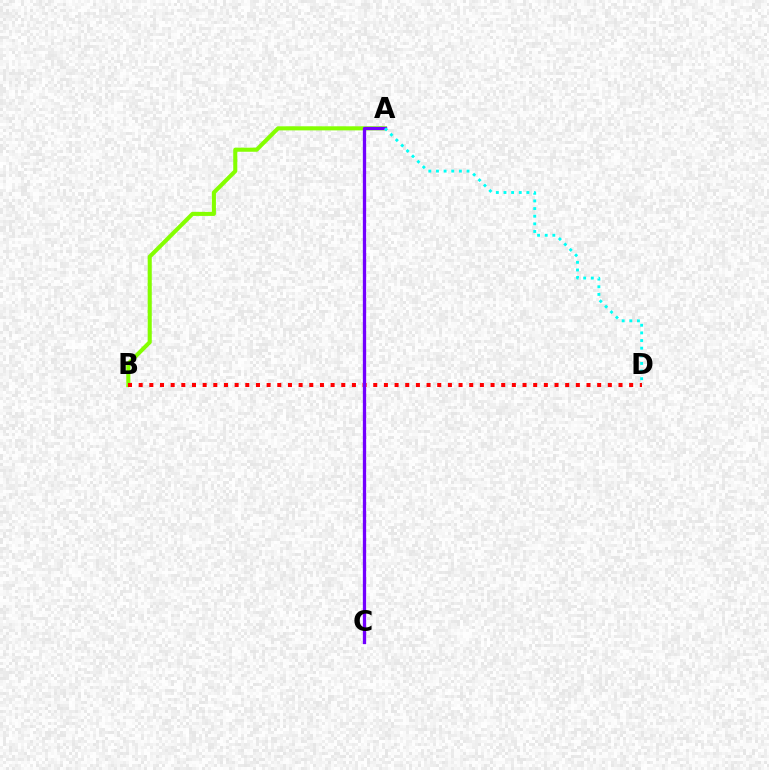{('A', 'B'): [{'color': '#84ff00', 'line_style': 'solid', 'thickness': 2.93}], ('B', 'D'): [{'color': '#ff0000', 'line_style': 'dotted', 'thickness': 2.9}], ('A', 'C'): [{'color': '#7200ff', 'line_style': 'solid', 'thickness': 2.37}], ('A', 'D'): [{'color': '#00fff6', 'line_style': 'dotted', 'thickness': 2.08}]}